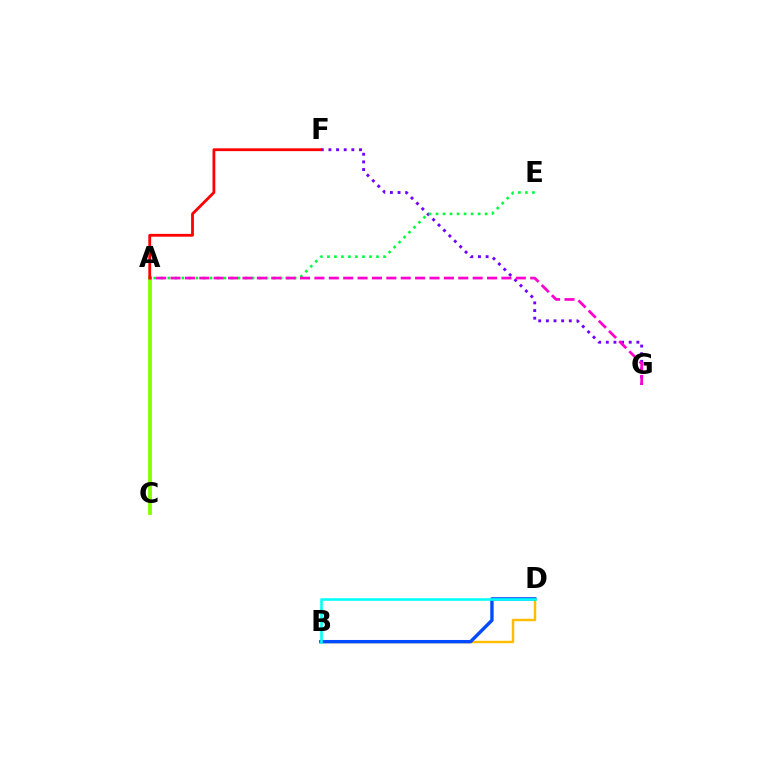{('A', 'C'): [{'color': '#84ff00', 'line_style': 'solid', 'thickness': 2.74}], ('F', 'G'): [{'color': '#7200ff', 'line_style': 'dotted', 'thickness': 2.08}], ('A', 'E'): [{'color': '#00ff39', 'line_style': 'dotted', 'thickness': 1.91}], ('A', 'G'): [{'color': '#ff00cf', 'line_style': 'dashed', 'thickness': 1.95}], ('B', 'D'): [{'color': '#ffbd00', 'line_style': 'solid', 'thickness': 1.77}, {'color': '#004bff', 'line_style': 'solid', 'thickness': 2.44}, {'color': '#00fff6', 'line_style': 'solid', 'thickness': 1.85}], ('A', 'F'): [{'color': '#ff0000', 'line_style': 'solid', 'thickness': 2.01}]}